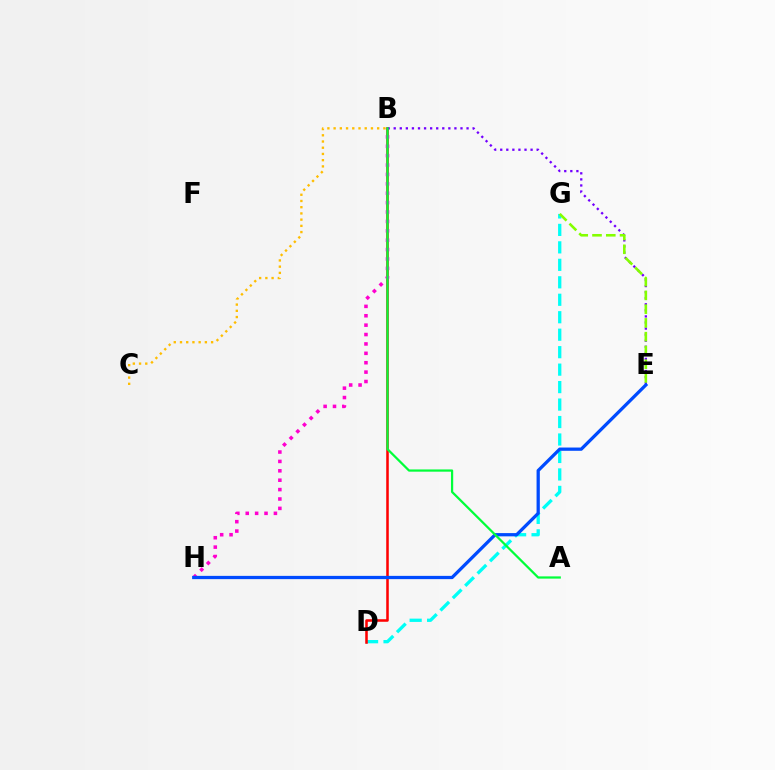{('D', 'G'): [{'color': '#00fff6', 'line_style': 'dashed', 'thickness': 2.37}], ('B', 'D'): [{'color': '#ff0000', 'line_style': 'solid', 'thickness': 1.83}], ('B', 'H'): [{'color': '#ff00cf', 'line_style': 'dotted', 'thickness': 2.55}], ('B', 'C'): [{'color': '#ffbd00', 'line_style': 'dotted', 'thickness': 1.69}], ('B', 'E'): [{'color': '#7200ff', 'line_style': 'dotted', 'thickness': 1.65}], ('E', 'H'): [{'color': '#004bff', 'line_style': 'solid', 'thickness': 2.35}], ('E', 'G'): [{'color': '#84ff00', 'line_style': 'dashed', 'thickness': 1.87}], ('A', 'B'): [{'color': '#00ff39', 'line_style': 'solid', 'thickness': 1.61}]}